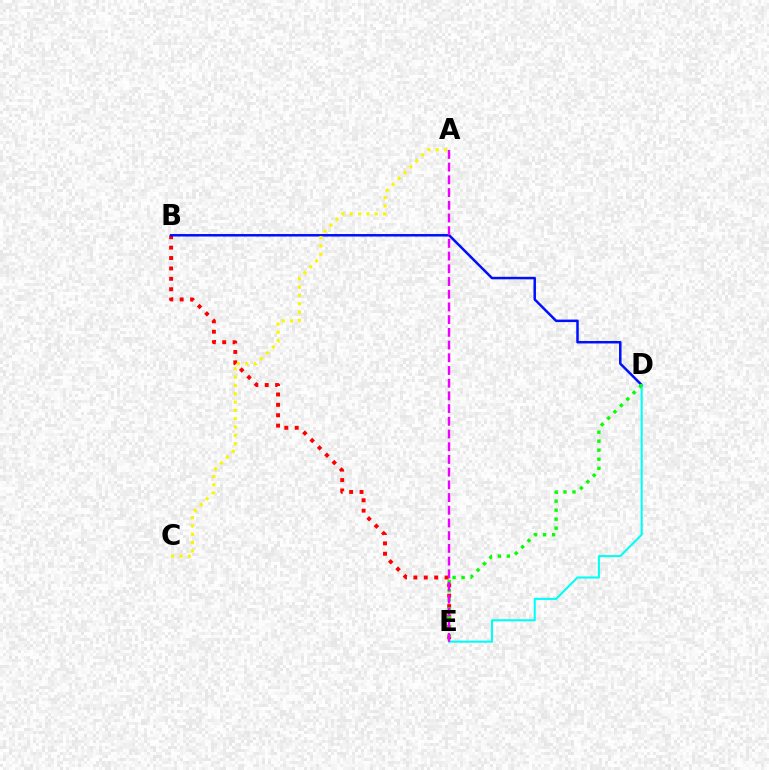{('B', 'E'): [{'color': '#ff0000', 'line_style': 'dotted', 'thickness': 2.82}], ('B', 'D'): [{'color': '#0010ff', 'line_style': 'solid', 'thickness': 1.8}], ('D', 'E'): [{'color': '#00fff6', 'line_style': 'solid', 'thickness': 1.51}, {'color': '#08ff00', 'line_style': 'dotted', 'thickness': 2.45}], ('A', 'E'): [{'color': '#ee00ff', 'line_style': 'dashed', 'thickness': 1.73}], ('A', 'C'): [{'color': '#fcf500', 'line_style': 'dotted', 'thickness': 2.26}]}